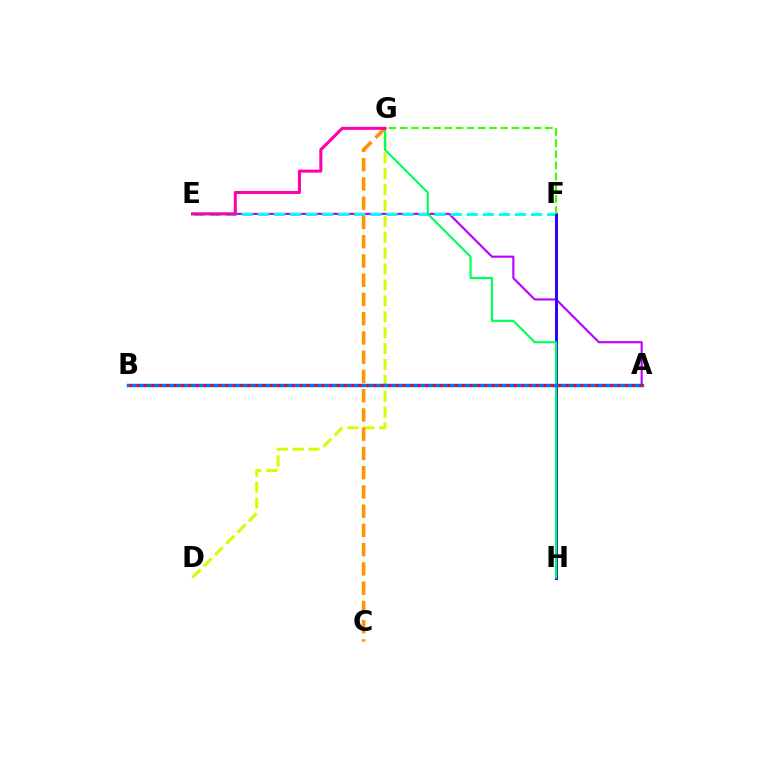{('A', 'E'): [{'color': '#b900ff', 'line_style': 'solid', 'thickness': 1.53}], ('E', 'F'): [{'color': '#00fff6', 'line_style': 'dashed', 'thickness': 2.18}], ('F', 'H'): [{'color': '#2500ff', 'line_style': 'solid', 'thickness': 2.11}], ('D', 'G'): [{'color': '#d1ff00', 'line_style': 'dashed', 'thickness': 2.16}], ('F', 'G'): [{'color': '#3dff00', 'line_style': 'dashed', 'thickness': 1.52}], ('G', 'H'): [{'color': '#00ff5c', 'line_style': 'solid', 'thickness': 1.54}], ('C', 'G'): [{'color': '#ff9400', 'line_style': 'dashed', 'thickness': 2.62}], ('E', 'G'): [{'color': '#ff00ac', 'line_style': 'solid', 'thickness': 2.19}], ('A', 'B'): [{'color': '#0074ff', 'line_style': 'solid', 'thickness': 2.5}, {'color': '#ff0000', 'line_style': 'dotted', 'thickness': 2.01}]}